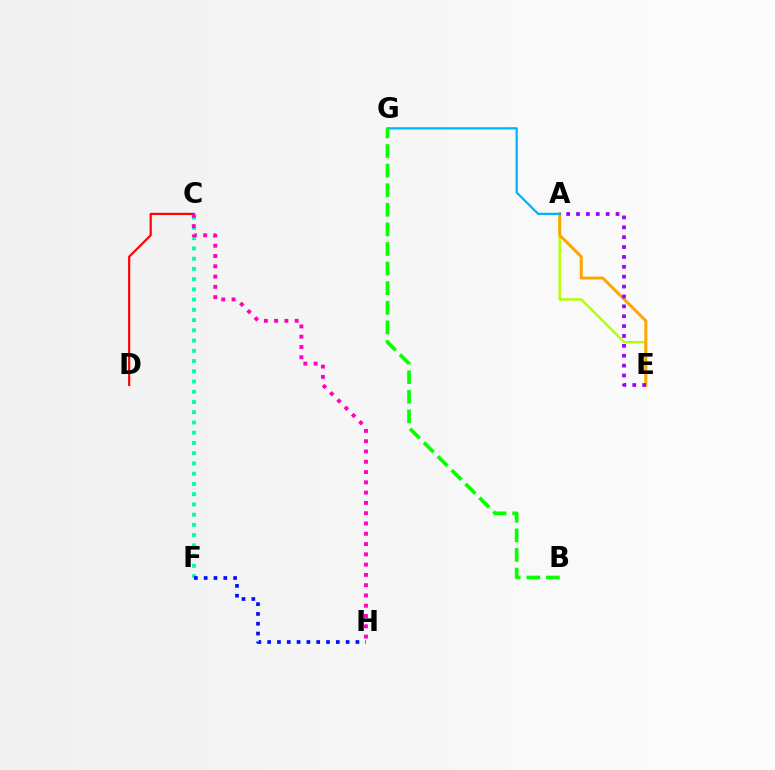{('A', 'E'): [{'color': '#b3ff00', 'line_style': 'solid', 'thickness': 1.77}, {'color': '#ffa500', 'line_style': 'solid', 'thickness': 2.14}, {'color': '#9b00ff', 'line_style': 'dotted', 'thickness': 2.68}], ('C', 'F'): [{'color': '#00ff9d', 'line_style': 'dotted', 'thickness': 2.78}], ('F', 'H'): [{'color': '#0010ff', 'line_style': 'dotted', 'thickness': 2.66}], ('A', 'G'): [{'color': '#00b5ff', 'line_style': 'solid', 'thickness': 1.64}], ('C', 'D'): [{'color': '#ff0000', 'line_style': 'solid', 'thickness': 1.56}], ('C', 'H'): [{'color': '#ff00bd', 'line_style': 'dotted', 'thickness': 2.79}], ('B', 'G'): [{'color': '#08ff00', 'line_style': 'dashed', 'thickness': 2.66}]}